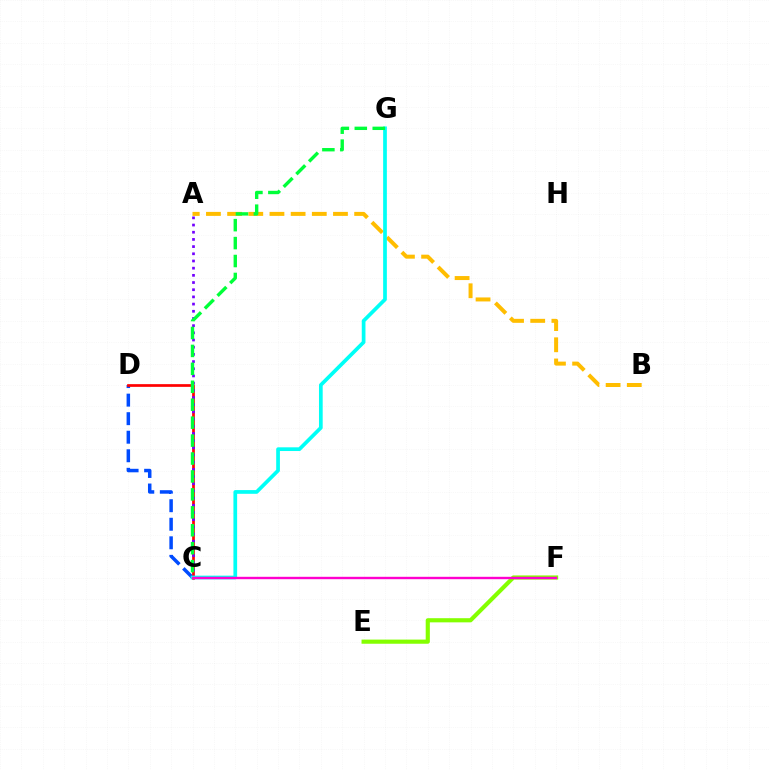{('A', 'B'): [{'color': '#ffbd00', 'line_style': 'dashed', 'thickness': 2.88}], ('C', 'D'): [{'color': '#004bff', 'line_style': 'dashed', 'thickness': 2.52}, {'color': '#ff0000', 'line_style': 'solid', 'thickness': 1.95}], ('E', 'F'): [{'color': '#84ff00', 'line_style': 'solid', 'thickness': 2.99}], ('A', 'C'): [{'color': '#7200ff', 'line_style': 'dotted', 'thickness': 1.95}], ('C', 'G'): [{'color': '#00fff6', 'line_style': 'solid', 'thickness': 2.67}, {'color': '#00ff39', 'line_style': 'dashed', 'thickness': 2.44}], ('C', 'F'): [{'color': '#ff00cf', 'line_style': 'solid', 'thickness': 1.72}]}